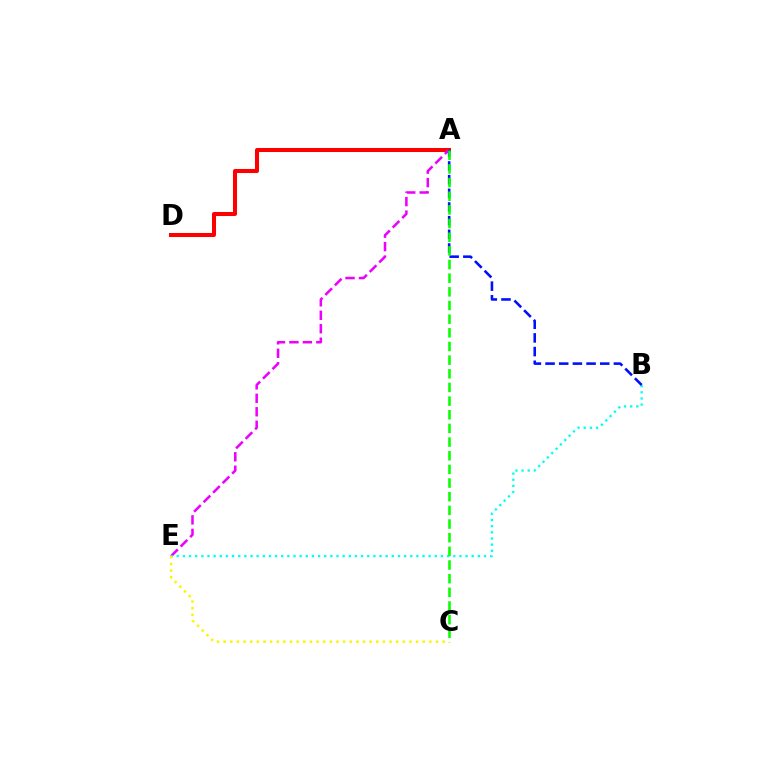{('A', 'D'): [{'color': '#ff0000', 'line_style': 'solid', 'thickness': 2.9}], ('A', 'E'): [{'color': '#ee00ff', 'line_style': 'dashed', 'thickness': 1.83}], ('B', 'E'): [{'color': '#00fff6', 'line_style': 'dotted', 'thickness': 1.67}], ('A', 'B'): [{'color': '#0010ff', 'line_style': 'dashed', 'thickness': 1.86}], ('A', 'C'): [{'color': '#08ff00', 'line_style': 'dashed', 'thickness': 1.86}], ('C', 'E'): [{'color': '#fcf500', 'line_style': 'dotted', 'thickness': 1.8}]}